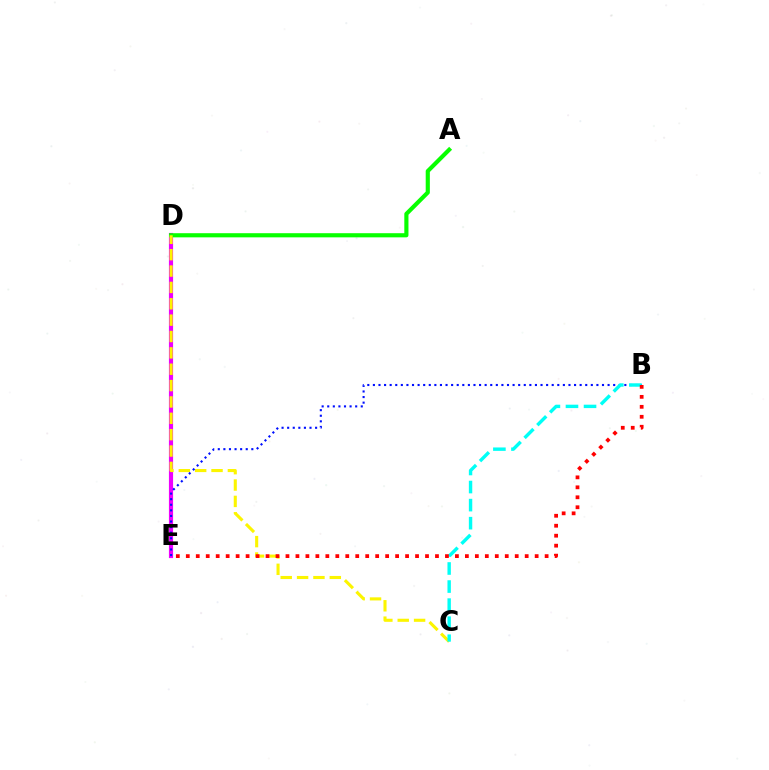{('D', 'E'): [{'color': '#ee00ff', 'line_style': 'solid', 'thickness': 3.0}], ('A', 'D'): [{'color': '#08ff00', 'line_style': 'solid', 'thickness': 2.98}], ('C', 'D'): [{'color': '#fcf500', 'line_style': 'dashed', 'thickness': 2.22}], ('B', 'E'): [{'color': '#0010ff', 'line_style': 'dotted', 'thickness': 1.52}, {'color': '#ff0000', 'line_style': 'dotted', 'thickness': 2.71}], ('B', 'C'): [{'color': '#00fff6', 'line_style': 'dashed', 'thickness': 2.45}]}